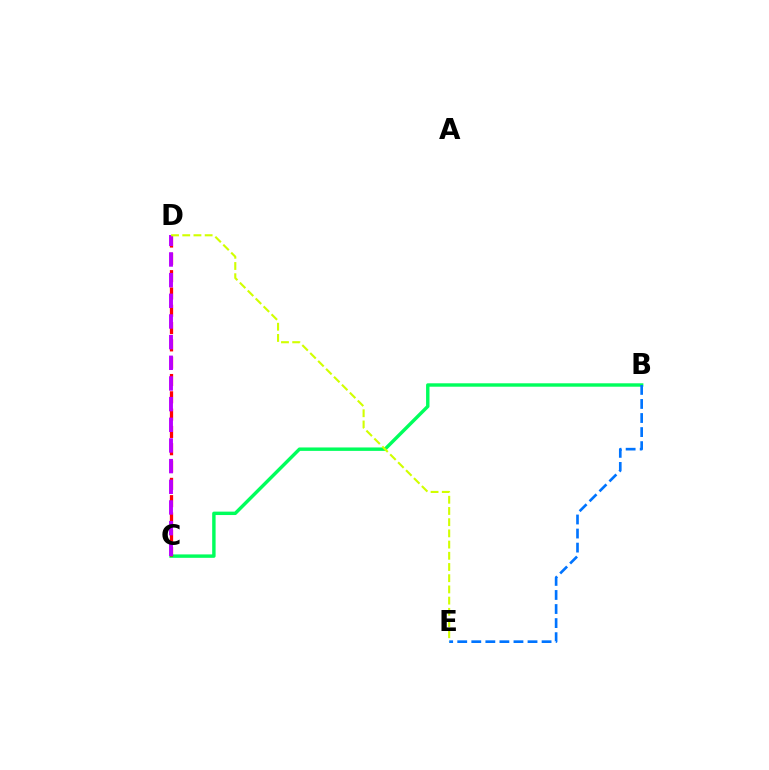{('B', 'C'): [{'color': '#00ff5c', 'line_style': 'solid', 'thickness': 2.46}], ('C', 'D'): [{'color': '#ff0000', 'line_style': 'dashed', 'thickness': 2.35}, {'color': '#b900ff', 'line_style': 'dashed', 'thickness': 2.81}], ('B', 'E'): [{'color': '#0074ff', 'line_style': 'dashed', 'thickness': 1.91}], ('D', 'E'): [{'color': '#d1ff00', 'line_style': 'dashed', 'thickness': 1.52}]}